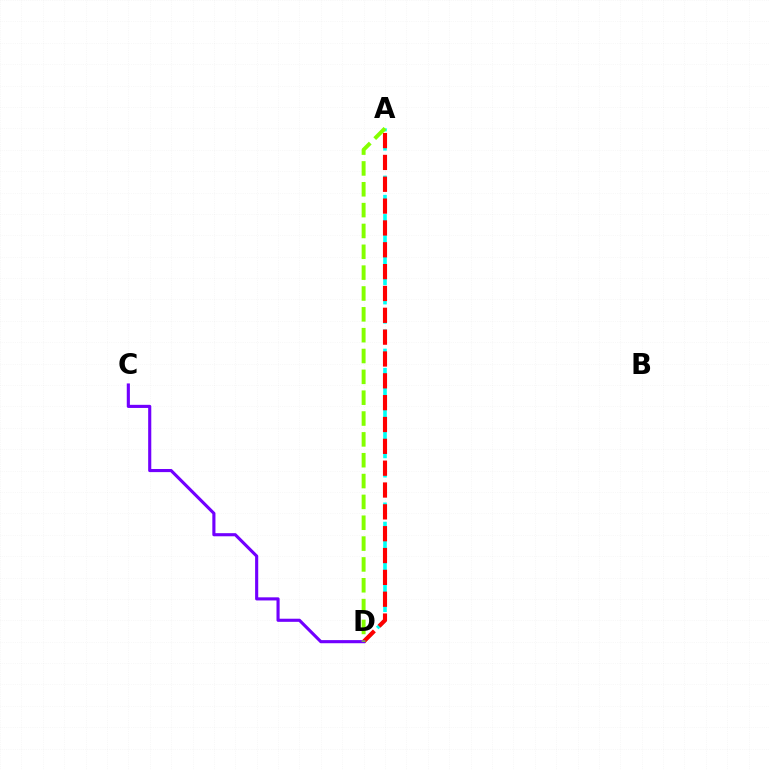{('A', 'D'): [{'color': '#00fff6', 'line_style': 'dashed', 'thickness': 2.61}, {'color': '#ff0000', 'line_style': 'dashed', 'thickness': 2.97}, {'color': '#84ff00', 'line_style': 'dashed', 'thickness': 2.83}], ('C', 'D'): [{'color': '#7200ff', 'line_style': 'solid', 'thickness': 2.25}]}